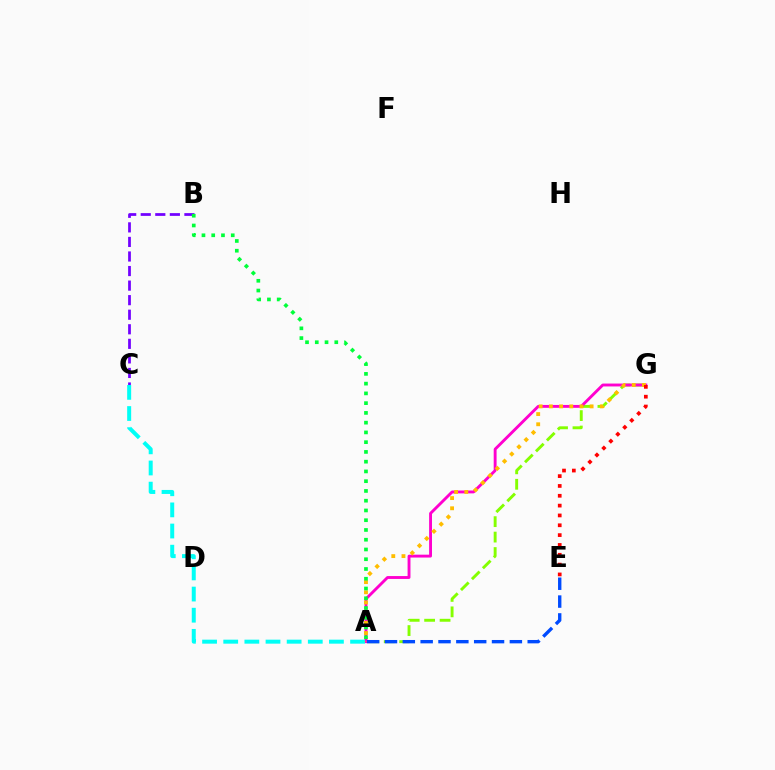{('A', 'G'): [{'color': '#84ff00', 'line_style': 'dashed', 'thickness': 2.1}, {'color': '#ff00cf', 'line_style': 'solid', 'thickness': 2.07}, {'color': '#ffbd00', 'line_style': 'dotted', 'thickness': 2.77}], ('B', 'C'): [{'color': '#7200ff', 'line_style': 'dashed', 'thickness': 1.98}], ('A', 'C'): [{'color': '#00fff6', 'line_style': 'dashed', 'thickness': 2.87}], ('A', 'B'): [{'color': '#00ff39', 'line_style': 'dotted', 'thickness': 2.65}], ('E', 'G'): [{'color': '#ff0000', 'line_style': 'dotted', 'thickness': 2.67}], ('A', 'E'): [{'color': '#004bff', 'line_style': 'dashed', 'thickness': 2.42}]}